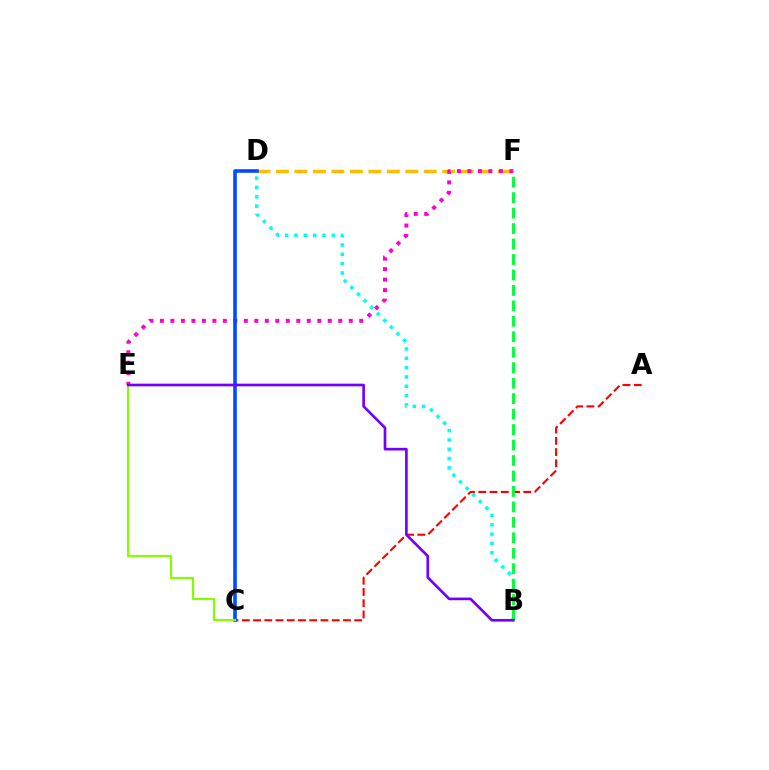{('A', 'C'): [{'color': '#ff0000', 'line_style': 'dashed', 'thickness': 1.53}], ('D', 'F'): [{'color': '#ffbd00', 'line_style': 'dashed', 'thickness': 2.51}], ('E', 'F'): [{'color': '#ff00cf', 'line_style': 'dotted', 'thickness': 2.85}], ('C', 'D'): [{'color': '#004bff', 'line_style': 'solid', 'thickness': 2.59}], ('B', 'D'): [{'color': '#00fff6', 'line_style': 'dotted', 'thickness': 2.53}], ('B', 'F'): [{'color': '#00ff39', 'line_style': 'dashed', 'thickness': 2.1}], ('C', 'E'): [{'color': '#84ff00', 'line_style': 'solid', 'thickness': 1.56}], ('B', 'E'): [{'color': '#7200ff', 'line_style': 'solid', 'thickness': 1.91}]}